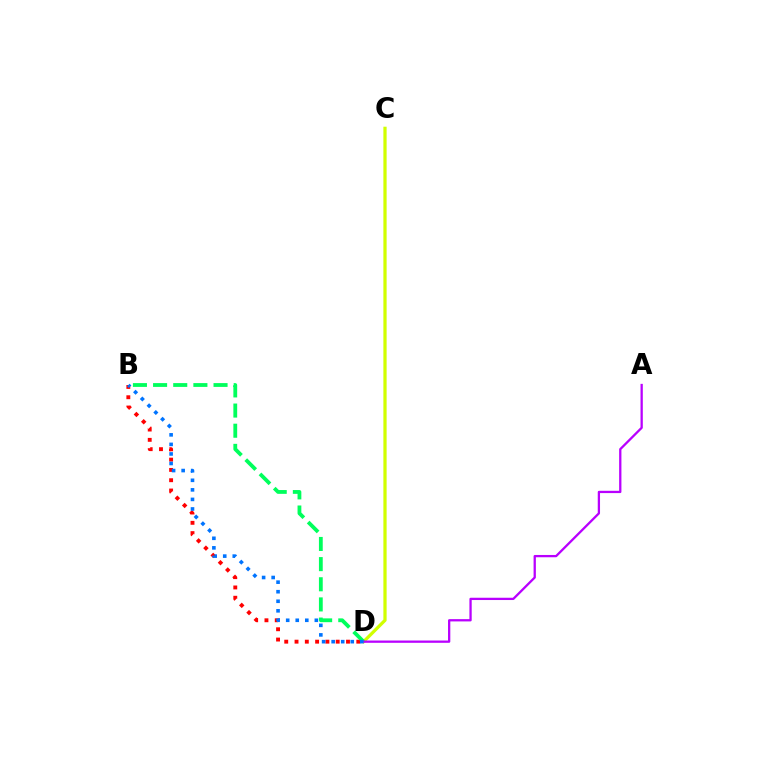{('B', 'D'): [{'color': '#ff0000', 'line_style': 'dotted', 'thickness': 2.8}, {'color': '#00ff5c', 'line_style': 'dashed', 'thickness': 2.74}, {'color': '#0074ff', 'line_style': 'dotted', 'thickness': 2.59}], ('C', 'D'): [{'color': '#d1ff00', 'line_style': 'solid', 'thickness': 2.34}], ('A', 'D'): [{'color': '#b900ff', 'line_style': 'solid', 'thickness': 1.65}]}